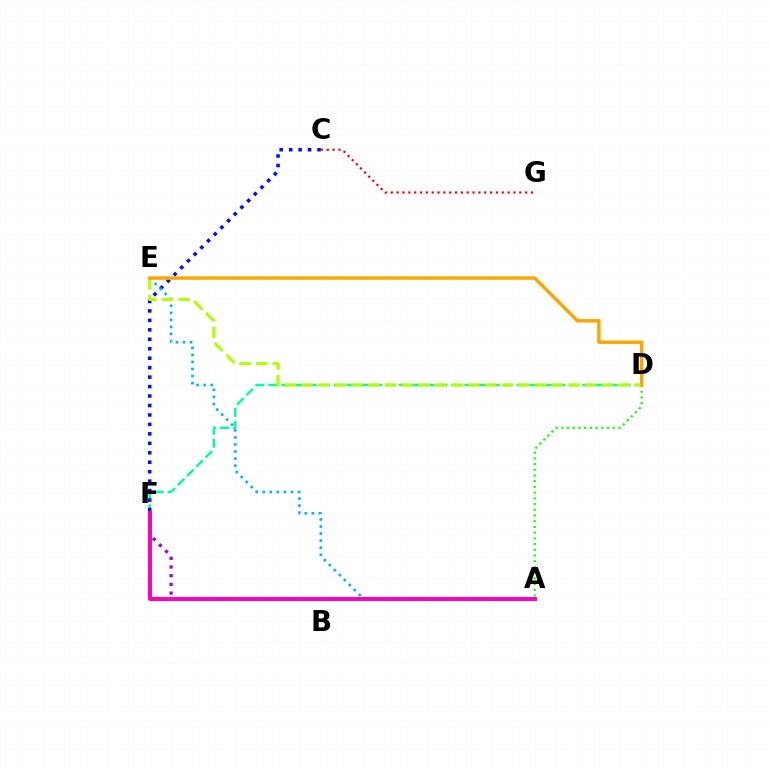{('A', 'F'): [{'color': '#9b00ff', 'line_style': 'dotted', 'thickness': 2.36}, {'color': '#ff00bd', 'line_style': 'solid', 'thickness': 2.85}], ('D', 'F'): [{'color': '#00ff9d', 'line_style': 'dashed', 'thickness': 1.78}], ('C', 'F'): [{'color': '#0010ff', 'line_style': 'dotted', 'thickness': 2.57}], ('C', 'G'): [{'color': '#ff0000', 'line_style': 'dotted', 'thickness': 1.59}], ('A', 'E'): [{'color': '#00b5ff', 'line_style': 'dotted', 'thickness': 1.92}], ('A', 'D'): [{'color': '#08ff00', 'line_style': 'dotted', 'thickness': 1.55}], ('D', 'E'): [{'color': '#b3ff00', 'line_style': 'dashed', 'thickness': 2.27}, {'color': '#ffa500', 'line_style': 'solid', 'thickness': 2.49}]}